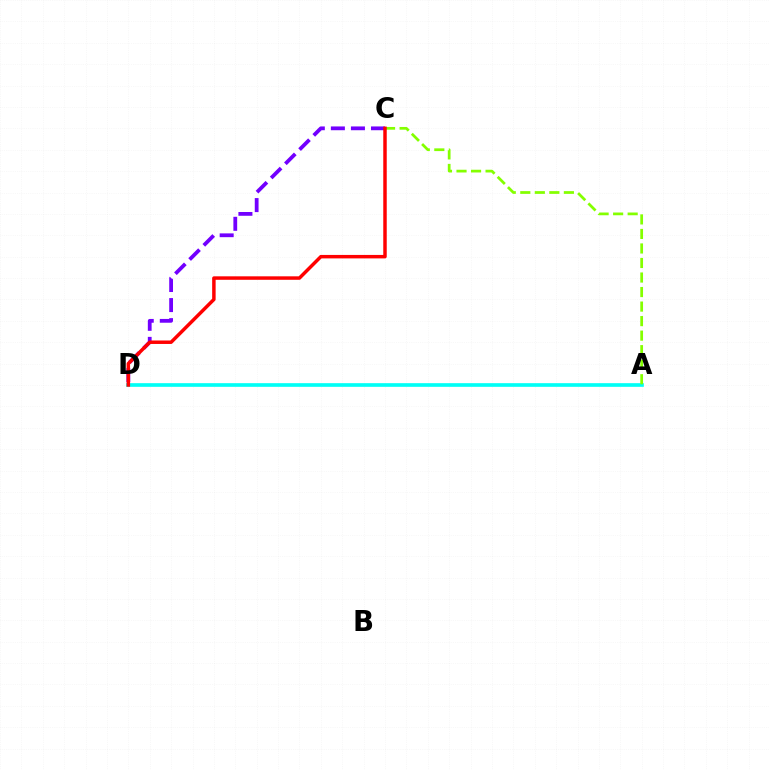{('A', 'D'): [{'color': '#00fff6', 'line_style': 'solid', 'thickness': 2.63}], ('C', 'D'): [{'color': '#7200ff', 'line_style': 'dashed', 'thickness': 2.73}, {'color': '#ff0000', 'line_style': 'solid', 'thickness': 2.5}], ('A', 'C'): [{'color': '#84ff00', 'line_style': 'dashed', 'thickness': 1.97}]}